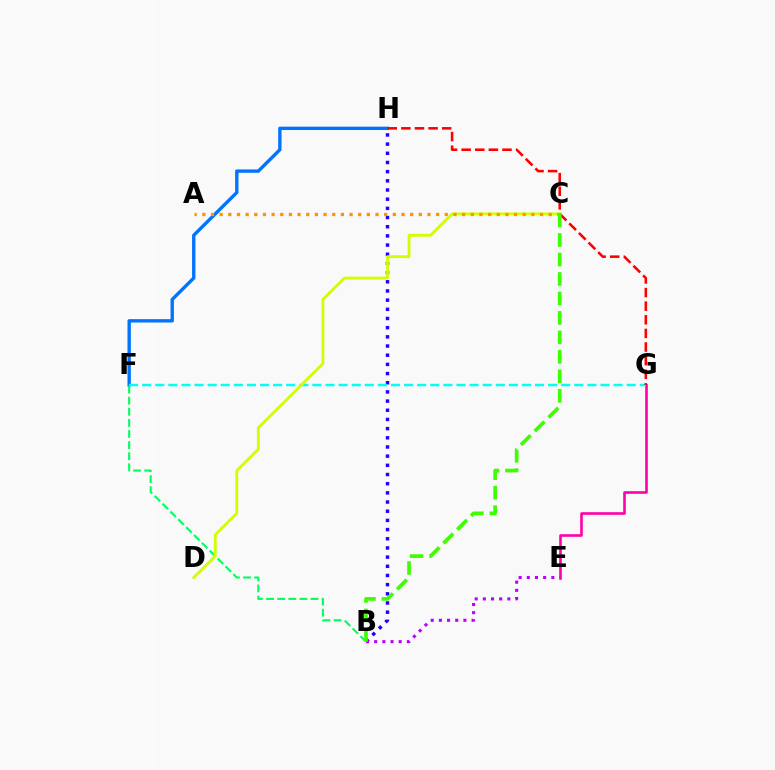{('E', 'G'): [{'color': '#ff00ac', 'line_style': 'solid', 'thickness': 1.89}], ('F', 'H'): [{'color': '#0074ff', 'line_style': 'solid', 'thickness': 2.42}], ('B', 'H'): [{'color': '#2500ff', 'line_style': 'dotted', 'thickness': 2.49}], ('F', 'G'): [{'color': '#00fff6', 'line_style': 'dashed', 'thickness': 1.78}], ('B', 'F'): [{'color': '#00ff5c', 'line_style': 'dashed', 'thickness': 1.51}], ('B', 'E'): [{'color': '#b900ff', 'line_style': 'dotted', 'thickness': 2.22}], ('C', 'D'): [{'color': '#d1ff00', 'line_style': 'solid', 'thickness': 2.04}], ('G', 'H'): [{'color': '#ff0000', 'line_style': 'dashed', 'thickness': 1.85}], ('A', 'C'): [{'color': '#ff9400', 'line_style': 'dotted', 'thickness': 2.35}], ('B', 'C'): [{'color': '#3dff00', 'line_style': 'dashed', 'thickness': 2.65}]}